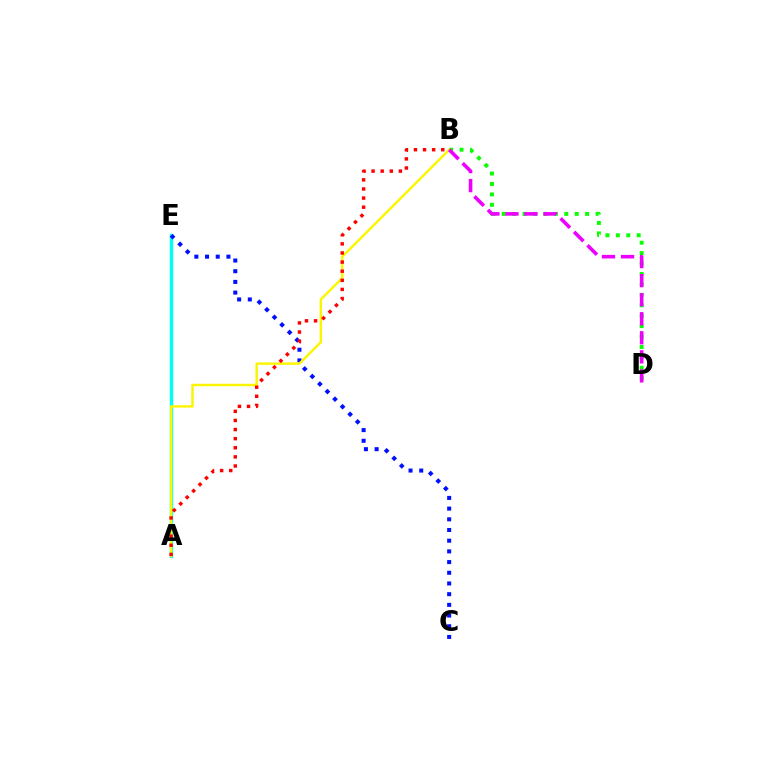{('B', 'D'): [{'color': '#08ff00', 'line_style': 'dotted', 'thickness': 2.83}, {'color': '#ee00ff', 'line_style': 'dashed', 'thickness': 2.59}], ('A', 'E'): [{'color': '#00fff6', 'line_style': 'solid', 'thickness': 2.49}], ('C', 'E'): [{'color': '#0010ff', 'line_style': 'dotted', 'thickness': 2.91}], ('A', 'B'): [{'color': '#fcf500', 'line_style': 'solid', 'thickness': 1.75}, {'color': '#ff0000', 'line_style': 'dotted', 'thickness': 2.47}]}